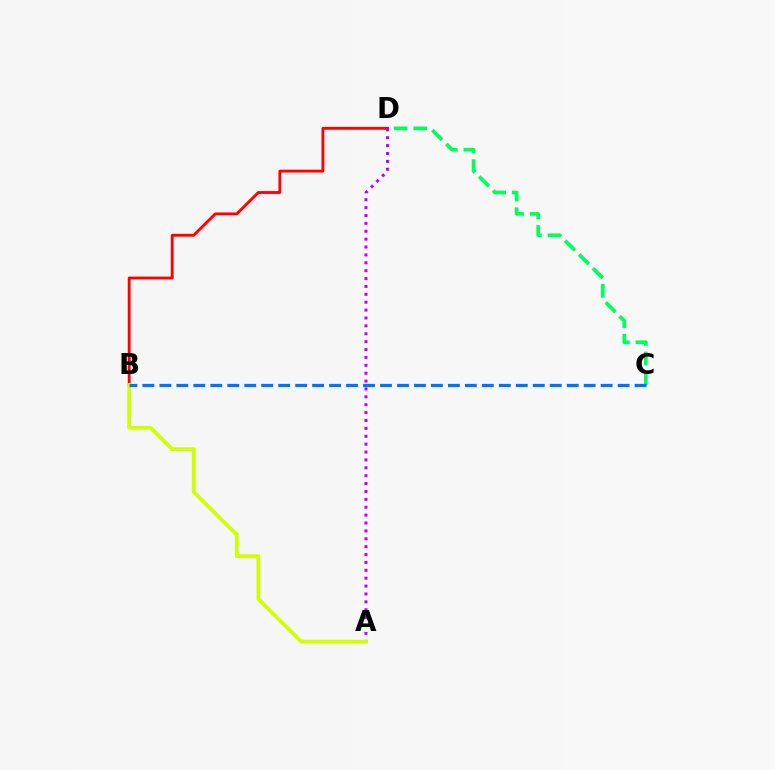{('C', 'D'): [{'color': '#00ff5c', 'line_style': 'dashed', 'thickness': 2.67}], ('B', 'D'): [{'color': '#ff0000', 'line_style': 'solid', 'thickness': 2.05}], ('A', 'D'): [{'color': '#b900ff', 'line_style': 'dotted', 'thickness': 2.14}], ('A', 'B'): [{'color': '#d1ff00', 'line_style': 'solid', 'thickness': 2.71}], ('B', 'C'): [{'color': '#0074ff', 'line_style': 'dashed', 'thickness': 2.31}]}